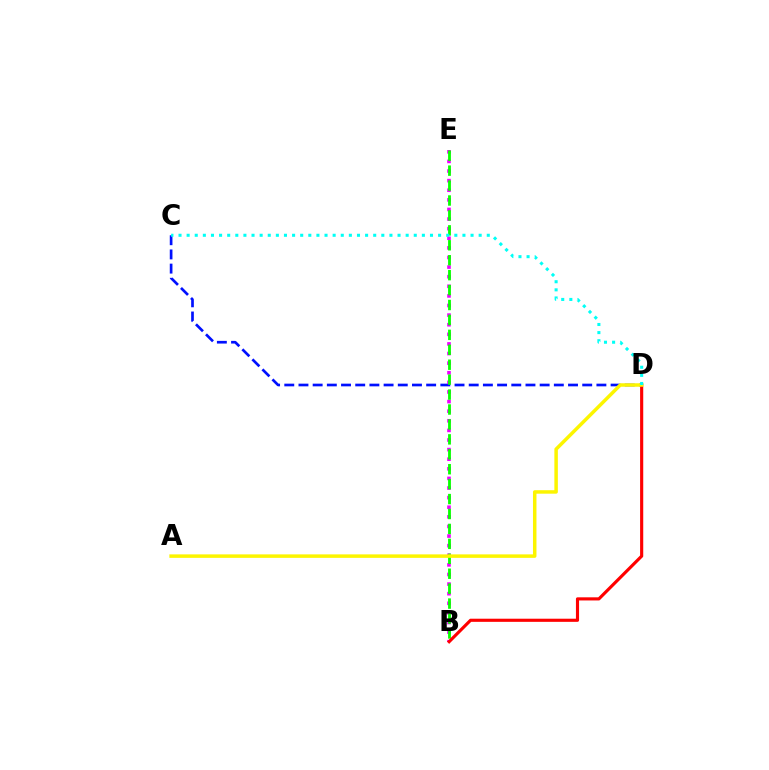{('C', 'D'): [{'color': '#0010ff', 'line_style': 'dashed', 'thickness': 1.93}, {'color': '#00fff6', 'line_style': 'dotted', 'thickness': 2.2}], ('B', 'E'): [{'color': '#ee00ff', 'line_style': 'dotted', 'thickness': 2.61}, {'color': '#08ff00', 'line_style': 'dashed', 'thickness': 2.03}], ('B', 'D'): [{'color': '#ff0000', 'line_style': 'solid', 'thickness': 2.26}], ('A', 'D'): [{'color': '#fcf500', 'line_style': 'solid', 'thickness': 2.51}]}